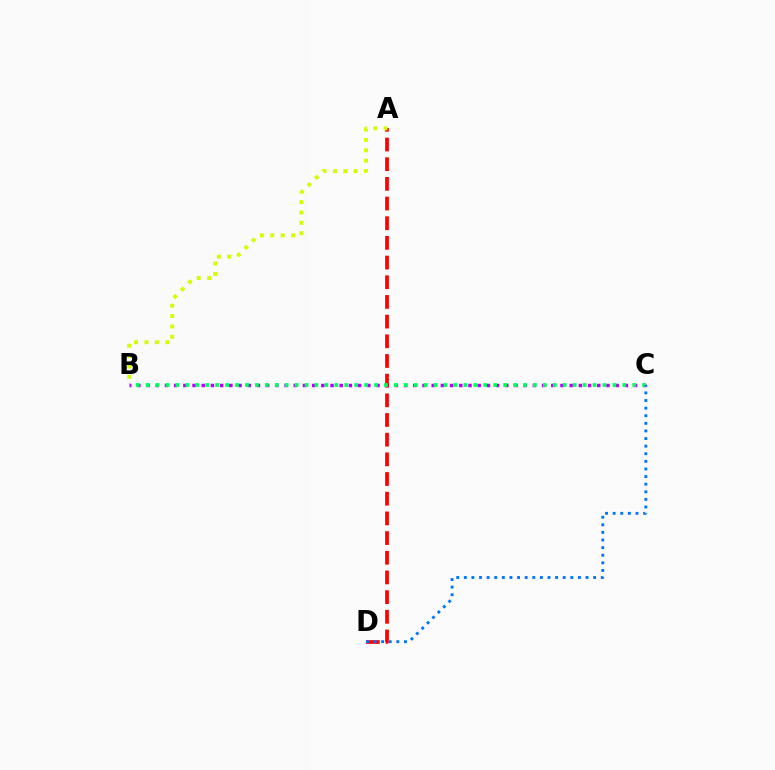{('B', 'C'): [{'color': '#b900ff', 'line_style': 'dotted', 'thickness': 2.5}, {'color': '#00ff5c', 'line_style': 'dotted', 'thickness': 2.7}], ('A', 'D'): [{'color': '#ff0000', 'line_style': 'dashed', 'thickness': 2.67}], ('A', 'B'): [{'color': '#d1ff00', 'line_style': 'dotted', 'thickness': 2.82}], ('C', 'D'): [{'color': '#0074ff', 'line_style': 'dotted', 'thickness': 2.07}]}